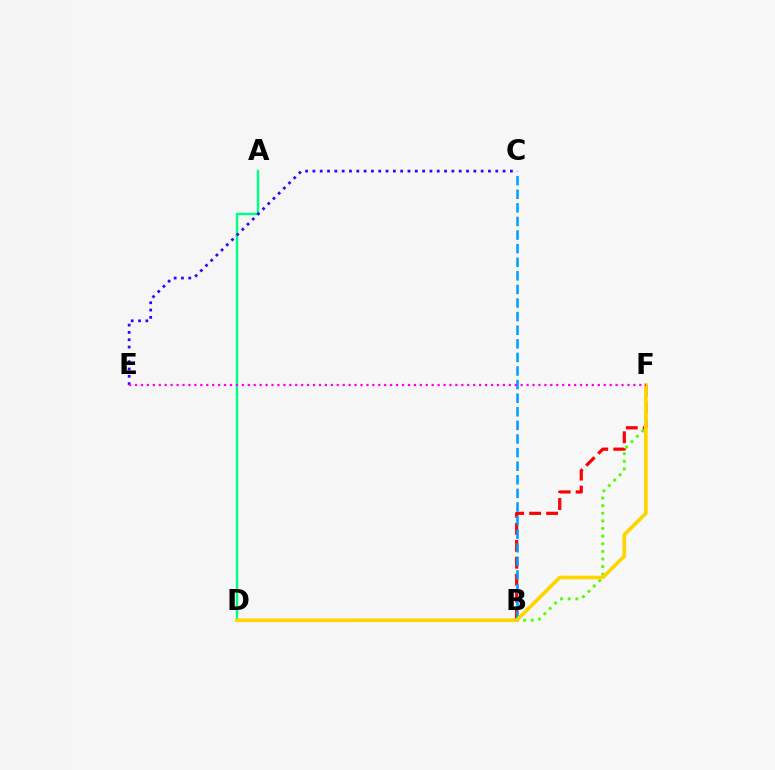{('B', 'F'): [{'color': '#4fff00', 'line_style': 'dotted', 'thickness': 2.07}, {'color': '#ff0000', 'line_style': 'dashed', 'thickness': 2.3}], ('B', 'C'): [{'color': '#009eff', 'line_style': 'dashed', 'thickness': 1.85}], ('A', 'D'): [{'color': '#00ff86', 'line_style': 'solid', 'thickness': 1.75}], ('C', 'E'): [{'color': '#3700ff', 'line_style': 'dotted', 'thickness': 1.99}], ('D', 'F'): [{'color': '#ffd500', 'line_style': 'solid', 'thickness': 2.65}], ('E', 'F'): [{'color': '#ff00ed', 'line_style': 'dotted', 'thickness': 1.61}]}